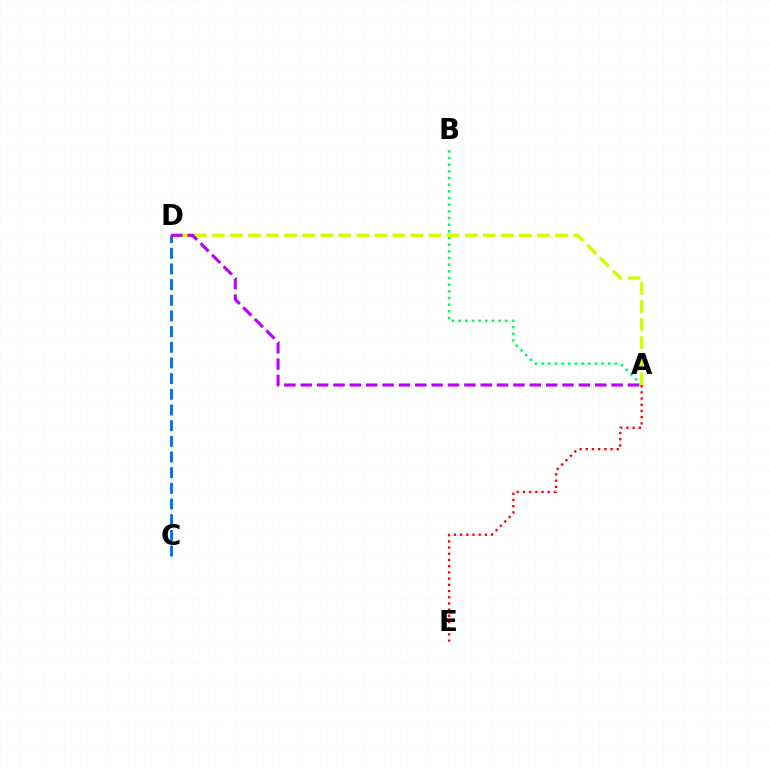{('A', 'E'): [{'color': '#ff0000', 'line_style': 'dotted', 'thickness': 1.69}], ('A', 'B'): [{'color': '#00ff5c', 'line_style': 'dotted', 'thickness': 1.81}], ('C', 'D'): [{'color': '#0074ff', 'line_style': 'dashed', 'thickness': 2.13}], ('A', 'D'): [{'color': '#d1ff00', 'line_style': 'dashed', 'thickness': 2.45}, {'color': '#b900ff', 'line_style': 'dashed', 'thickness': 2.22}]}